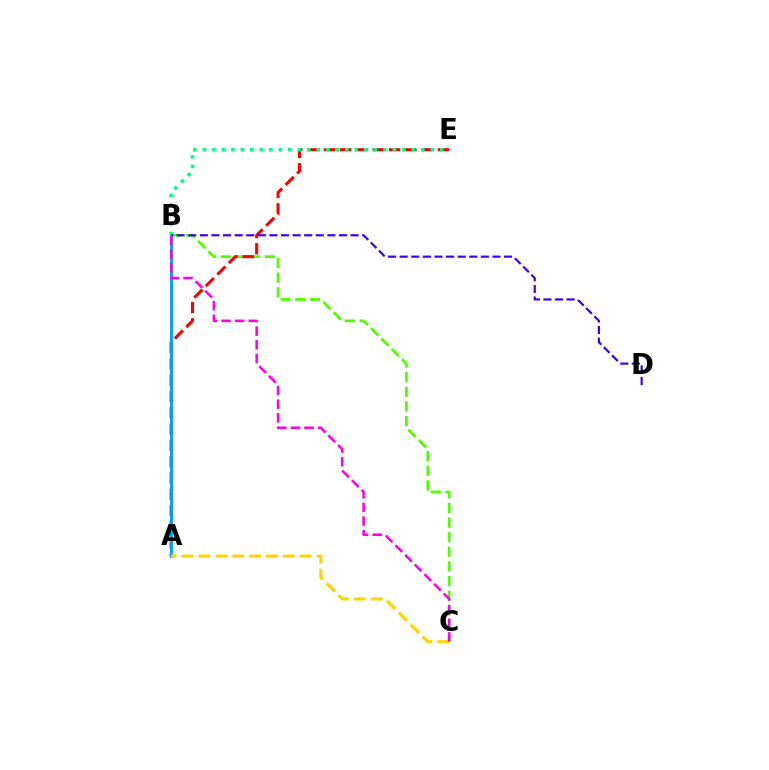{('B', 'C'): [{'color': '#4fff00', 'line_style': 'dashed', 'thickness': 1.99}, {'color': '#ff00ed', 'line_style': 'dashed', 'thickness': 1.85}], ('A', 'E'): [{'color': '#ff0000', 'line_style': 'dashed', 'thickness': 2.21}], ('A', 'B'): [{'color': '#009eff', 'line_style': 'solid', 'thickness': 2.06}], ('B', 'E'): [{'color': '#00ff86', 'line_style': 'dotted', 'thickness': 2.58}], ('A', 'C'): [{'color': '#ffd500', 'line_style': 'dashed', 'thickness': 2.29}], ('B', 'D'): [{'color': '#3700ff', 'line_style': 'dashed', 'thickness': 1.58}]}